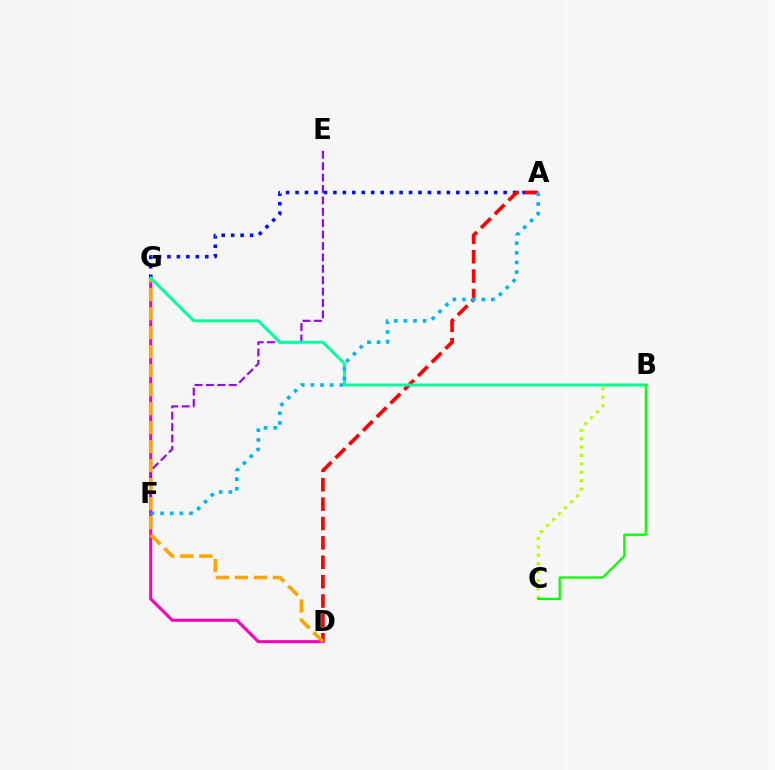{('D', 'G'): [{'color': '#ff00bd', 'line_style': 'solid', 'thickness': 2.21}, {'color': '#ffa500', 'line_style': 'dashed', 'thickness': 2.58}], ('A', 'G'): [{'color': '#0010ff', 'line_style': 'dotted', 'thickness': 2.57}], ('A', 'D'): [{'color': '#ff0000', 'line_style': 'dashed', 'thickness': 2.63}], ('B', 'C'): [{'color': '#b3ff00', 'line_style': 'dotted', 'thickness': 2.28}, {'color': '#08ff00', 'line_style': 'solid', 'thickness': 1.61}], ('E', 'F'): [{'color': '#9b00ff', 'line_style': 'dashed', 'thickness': 1.55}], ('B', 'G'): [{'color': '#00ff9d', 'line_style': 'solid', 'thickness': 2.13}], ('A', 'F'): [{'color': '#00b5ff', 'line_style': 'dotted', 'thickness': 2.62}]}